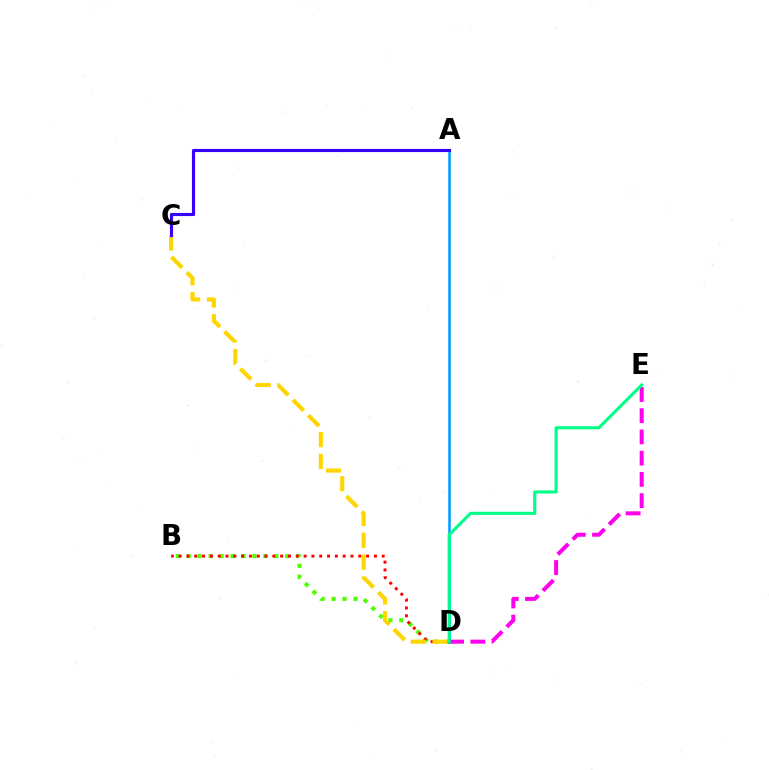{('B', 'D'): [{'color': '#4fff00', 'line_style': 'dotted', 'thickness': 2.97}, {'color': '#ff0000', 'line_style': 'dotted', 'thickness': 2.12}], ('A', 'D'): [{'color': '#009eff', 'line_style': 'solid', 'thickness': 1.84}], ('C', 'D'): [{'color': '#ffd500', 'line_style': 'dashed', 'thickness': 2.97}], ('A', 'C'): [{'color': '#3700ff', 'line_style': 'solid', 'thickness': 2.26}], ('D', 'E'): [{'color': '#ff00ed', 'line_style': 'dashed', 'thickness': 2.88}, {'color': '#00ff86', 'line_style': 'solid', 'thickness': 2.24}]}